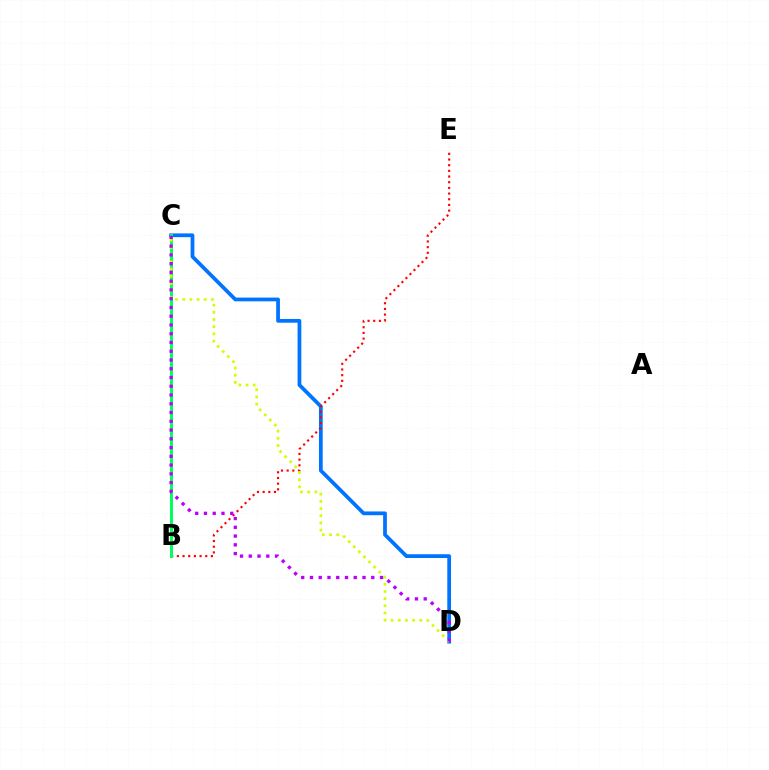{('C', 'D'): [{'color': '#0074ff', 'line_style': 'solid', 'thickness': 2.7}, {'color': '#d1ff00', 'line_style': 'dotted', 'thickness': 1.95}, {'color': '#b900ff', 'line_style': 'dotted', 'thickness': 2.38}], ('B', 'E'): [{'color': '#ff0000', 'line_style': 'dotted', 'thickness': 1.54}], ('B', 'C'): [{'color': '#00ff5c', 'line_style': 'solid', 'thickness': 2.14}]}